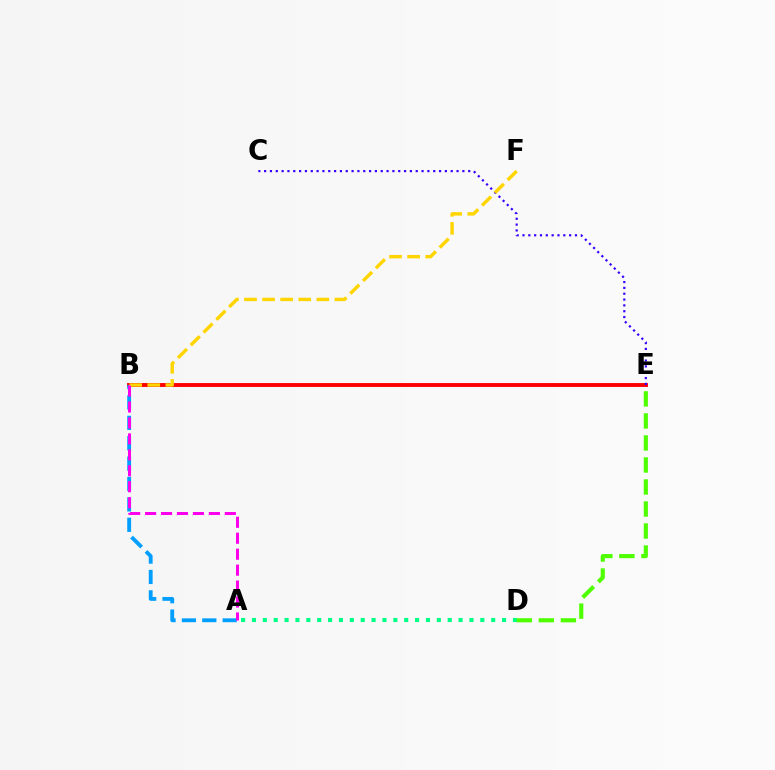{('B', 'E'): [{'color': '#ff0000', 'line_style': 'solid', 'thickness': 2.8}], ('A', 'B'): [{'color': '#009eff', 'line_style': 'dashed', 'thickness': 2.77}, {'color': '#ff00ed', 'line_style': 'dashed', 'thickness': 2.17}], ('C', 'E'): [{'color': '#3700ff', 'line_style': 'dotted', 'thickness': 1.58}], ('B', 'F'): [{'color': '#ffd500', 'line_style': 'dashed', 'thickness': 2.46}], ('A', 'D'): [{'color': '#00ff86', 'line_style': 'dotted', 'thickness': 2.95}], ('D', 'E'): [{'color': '#4fff00', 'line_style': 'dashed', 'thickness': 2.99}]}